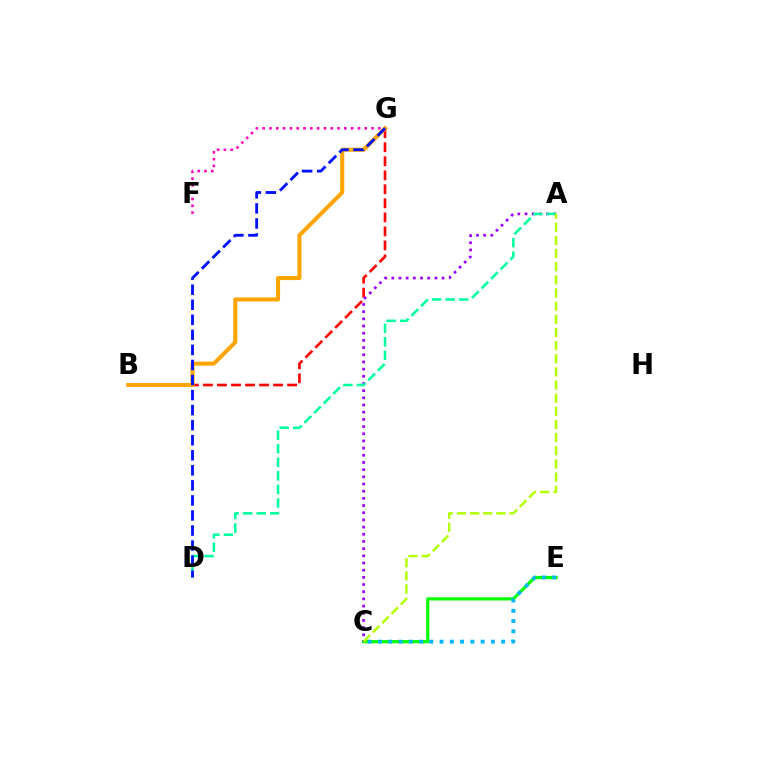{('B', 'G'): [{'color': '#ff0000', 'line_style': 'dashed', 'thickness': 1.91}, {'color': '#ffa500', 'line_style': 'solid', 'thickness': 2.91}], ('C', 'E'): [{'color': '#08ff00', 'line_style': 'solid', 'thickness': 2.32}, {'color': '#00b5ff', 'line_style': 'dotted', 'thickness': 2.79}], ('A', 'C'): [{'color': '#9b00ff', 'line_style': 'dotted', 'thickness': 1.95}, {'color': '#b3ff00', 'line_style': 'dashed', 'thickness': 1.79}], ('A', 'D'): [{'color': '#00ff9d', 'line_style': 'dashed', 'thickness': 1.84}], ('F', 'G'): [{'color': '#ff00bd', 'line_style': 'dotted', 'thickness': 1.85}], ('D', 'G'): [{'color': '#0010ff', 'line_style': 'dashed', 'thickness': 2.04}]}